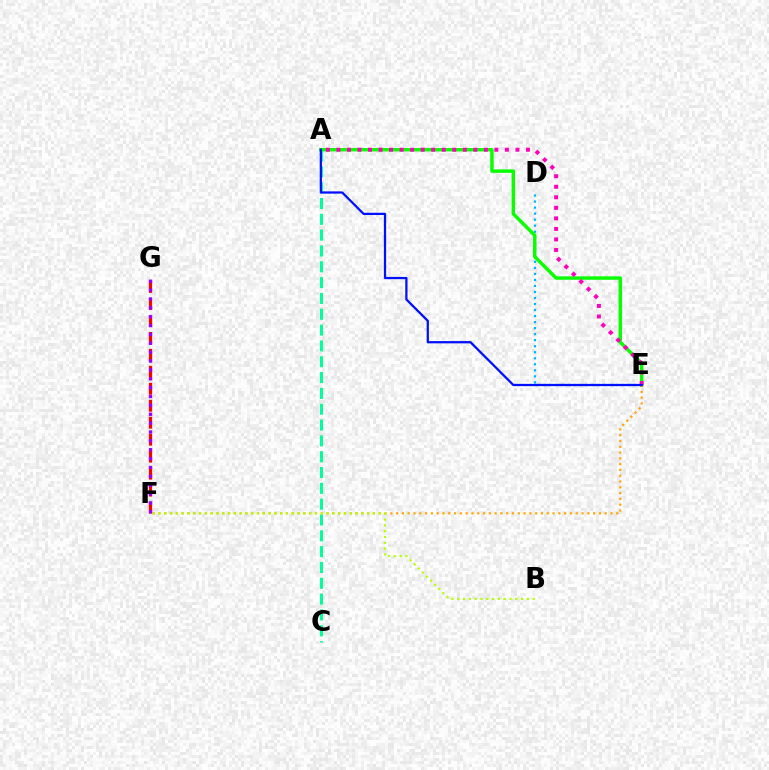{('D', 'E'): [{'color': '#00b5ff', 'line_style': 'dotted', 'thickness': 1.64}], ('A', 'C'): [{'color': '#00ff9d', 'line_style': 'dashed', 'thickness': 2.15}], ('A', 'E'): [{'color': '#08ff00', 'line_style': 'solid', 'thickness': 2.47}, {'color': '#ff00bd', 'line_style': 'dotted', 'thickness': 2.86}, {'color': '#0010ff', 'line_style': 'solid', 'thickness': 1.62}], ('E', 'F'): [{'color': '#ffa500', 'line_style': 'dotted', 'thickness': 1.57}], ('B', 'F'): [{'color': '#b3ff00', 'line_style': 'dotted', 'thickness': 1.57}], ('F', 'G'): [{'color': '#ff0000', 'line_style': 'dashed', 'thickness': 2.31}, {'color': '#9b00ff', 'line_style': 'dotted', 'thickness': 2.41}]}